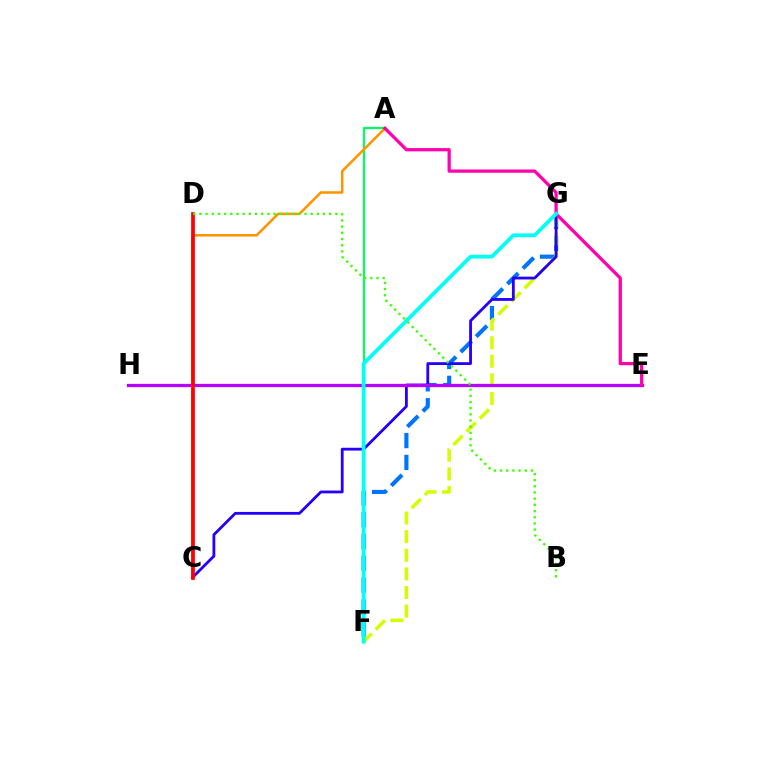{('A', 'F'): [{'color': '#00ff5c', 'line_style': 'solid', 'thickness': 1.59}], ('F', 'G'): [{'color': '#0074ff', 'line_style': 'dashed', 'thickness': 2.97}, {'color': '#d1ff00', 'line_style': 'dashed', 'thickness': 2.53}, {'color': '#00fff6', 'line_style': 'solid', 'thickness': 2.72}], ('C', 'G'): [{'color': '#2500ff', 'line_style': 'solid', 'thickness': 2.02}], ('E', 'H'): [{'color': '#b900ff', 'line_style': 'solid', 'thickness': 2.35}], ('A', 'C'): [{'color': '#ff9400', 'line_style': 'solid', 'thickness': 1.82}], ('C', 'D'): [{'color': '#ff0000', 'line_style': 'solid', 'thickness': 2.67}], ('A', 'E'): [{'color': '#ff00ac', 'line_style': 'solid', 'thickness': 2.34}], ('B', 'D'): [{'color': '#3dff00', 'line_style': 'dotted', 'thickness': 1.68}]}